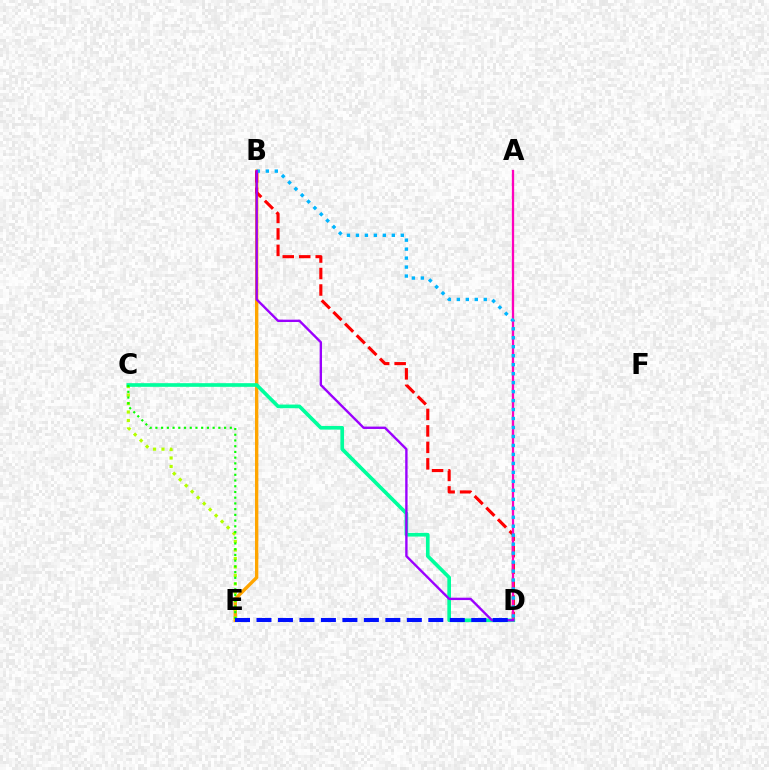{('B', 'E'): [{'color': '#ffa500', 'line_style': 'solid', 'thickness': 2.42}], ('B', 'D'): [{'color': '#ff0000', 'line_style': 'dashed', 'thickness': 2.24}, {'color': '#00b5ff', 'line_style': 'dotted', 'thickness': 2.44}, {'color': '#9b00ff', 'line_style': 'solid', 'thickness': 1.71}], ('C', 'E'): [{'color': '#b3ff00', 'line_style': 'dotted', 'thickness': 2.3}, {'color': '#08ff00', 'line_style': 'dotted', 'thickness': 1.55}], ('C', 'D'): [{'color': '#00ff9d', 'line_style': 'solid', 'thickness': 2.63}], ('A', 'D'): [{'color': '#ff00bd', 'line_style': 'solid', 'thickness': 1.65}], ('D', 'E'): [{'color': '#0010ff', 'line_style': 'dashed', 'thickness': 2.92}]}